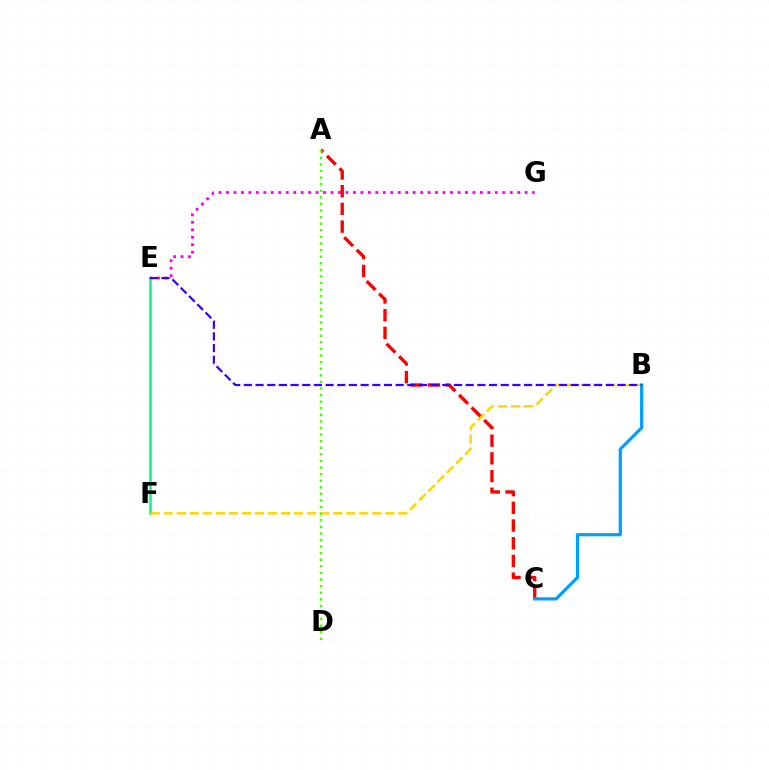{('E', 'G'): [{'color': '#ff00ed', 'line_style': 'dotted', 'thickness': 2.03}], ('E', 'F'): [{'color': '#00ff86', 'line_style': 'solid', 'thickness': 1.87}], ('B', 'F'): [{'color': '#ffd500', 'line_style': 'dashed', 'thickness': 1.77}], ('A', 'C'): [{'color': '#ff0000', 'line_style': 'dashed', 'thickness': 2.41}], ('B', 'C'): [{'color': '#009eff', 'line_style': 'solid', 'thickness': 2.29}], ('B', 'E'): [{'color': '#3700ff', 'line_style': 'dashed', 'thickness': 1.59}], ('A', 'D'): [{'color': '#4fff00', 'line_style': 'dotted', 'thickness': 1.79}]}